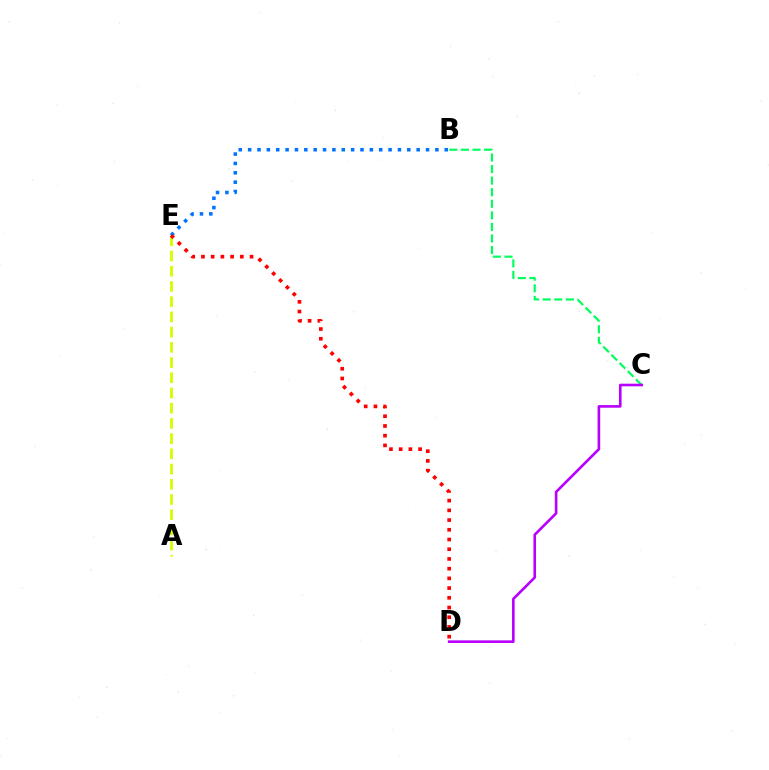{('B', 'C'): [{'color': '#00ff5c', 'line_style': 'dashed', 'thickness': 1.57}], ('A', 'E'): [{'color': '#d1ff00', 'line_style': 'dashed', 'thickness': 2.07}], ('C', 'D'): [{'color': '#b900ff', 'line_style': 'solid', 'thickness': 1.89}], ('B', 'E'): [{'color': '#0074ff', 'line_style': 'dotted', 'thickness': 2.54}], ('D', 'E'): [{'color': '#ff0000', 'line_style': 'dotted', 'thickness': 2.64}]}